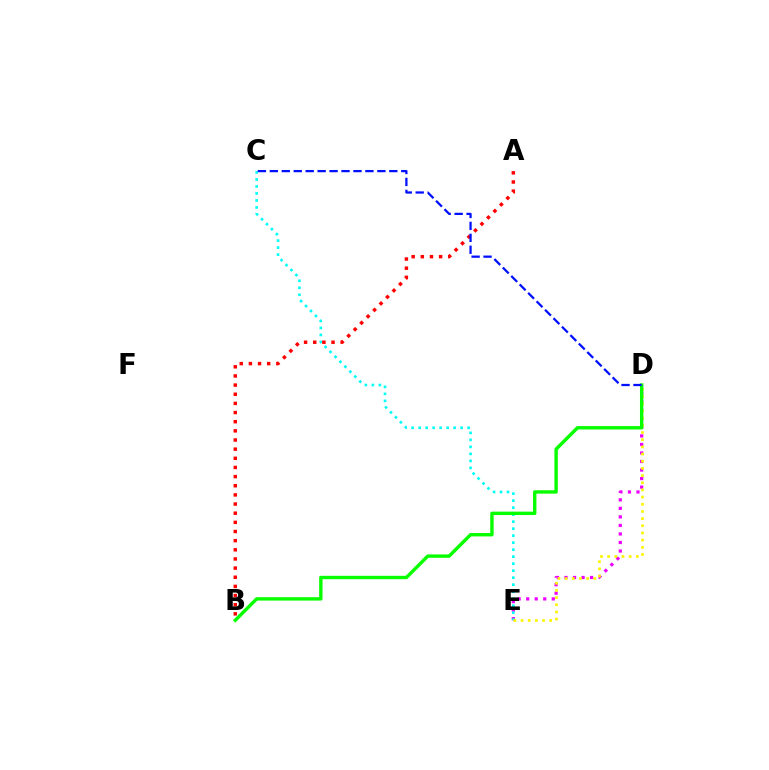{('D', 'E'): [{'color': '#ee00ff', 'line_style': 'dotted', 'thickness': 2.32}, {'color': '#fcf500', 'line_style': 'dotted', 'thickness': 1.95}], ('C', 'E'): [{'color': '#00fff6', 'line_style': 'dotted', 'thickness': 1.9}], ('A', 'B'): [{'color': '#ff0000', 'line_style': 'dotted', 'thickness': 2.49}], ('B', 'D'): [{'color': '#08ff00', 'line_style': 'solid', 'thickness': 2.44}], ('C', 'D'): [{'color': '#0010ff', 'line_style': 'dashed', 'thickness': 1.62}]}